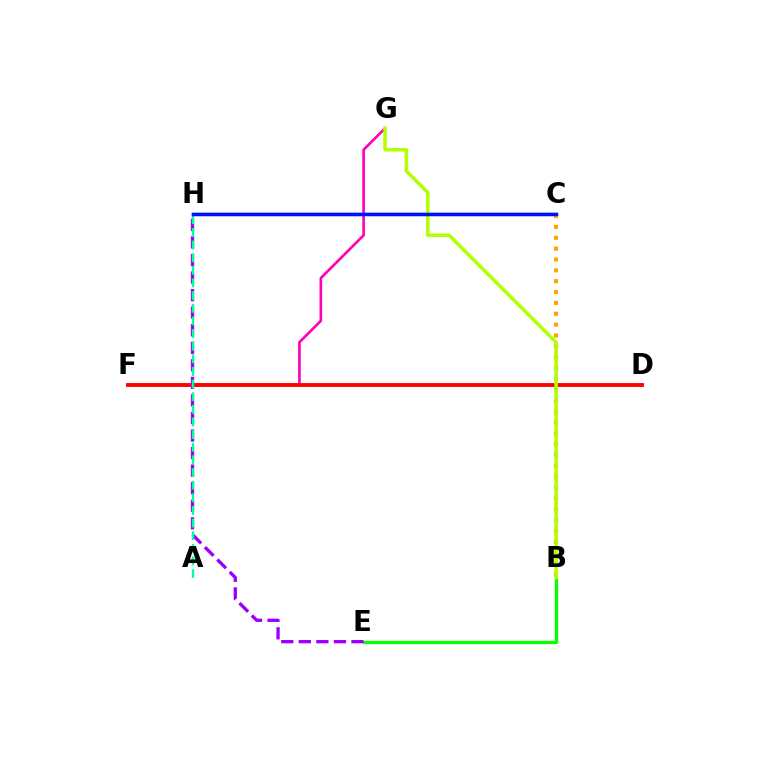{('F', 'G'): [{'color': '#ff00bd', 'line_style': 'solid', 'thickness': 1.91}], ('D', 'F'): [{'color': '#ff0000', 'line_style': 'solid', 'thickness': 2.78}], ('B', 'C'): [{'color': '#ffa500', 'line_style': 'dotted', 'thickness': 2.95}], ('C', 'H'): [{'color': '#00b5ff', 'line_style': 'solid', 'thickness': 1.79}, {'color': '#0010ff', 'line_style': 'solid', 'thickness': 2.52}], ('B', 'E'): [{'color': '#08ff00', 'line_style': 'solid', 'thickness': 2.36}], ('B', 'G'): [{'color': '#b3ff00', 'line_style': 'solid', 'thickness': 2.54}], ('E', 'H'): [{'color': '#9b00ff', 'line_style': 'dashed', 'thickness': 2.38}], ('A', 'H'): [{'color': '#00ff9d', 'line_style': 'dashed', 'thickness': 1.72}]}